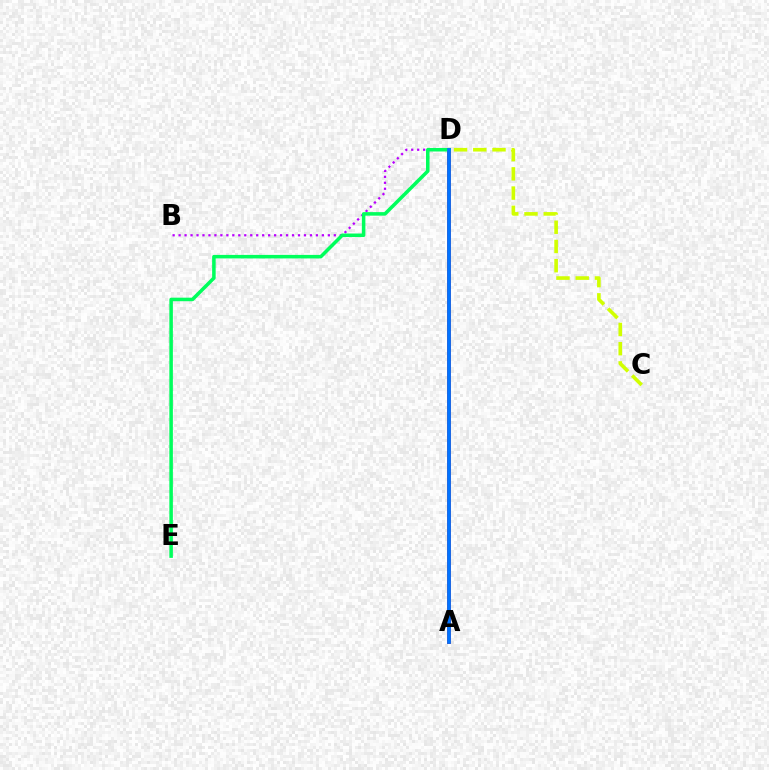{('B', 'D'): [{'color': '#b900ff', 'line_style': 'dotted', 'thickness': 1.62}], ('A', 'D'): [{'color': '#ff0000', 'line_style': 'solid', 'thickness': 2.72}, {'color': '#0074ff', 'line_style': 'solid', 'thickness': 2.71}], ('D', 'E'): [{'color': '#00ff5c', 'line_style': 'solid', 'thickness': 2.54}], ('C', 'D'): [{'color': '#d1ff00', 'line_style': 'dashed', 'thickness': 2.61}]}